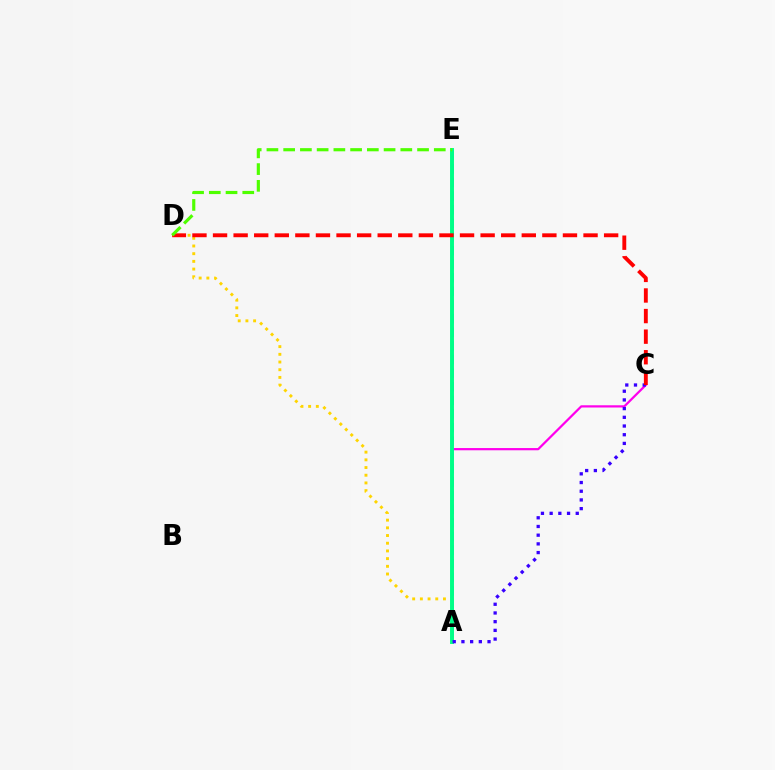{('A', 'C'): [{'color': '#ff00ed', 'line_style': 'solid', 'thickness': 1.6}, {'color': '#3700ff', 'line_style': 'dotted', 'thickness': 2.36}], ('A', 'D'): [{'color': '#ffd500', 'line_style': 'dotted', 'thickness': 2.09}], ('A', 'E'): [{'color': '#009eff', 'line_style': 'dashed', 'thickness': 1.85}, {'color': '#00ff86', 'line_style': 'solid', 'thickness': 2.82}], ('C', 'D'): [{'color': '#ff0000', 'line_style': 'dashed', 'thickness': 2.8}], ('D', 'E'): [{'color': '#4fff00', 'line_style': 'dashed', 'thickness': 2.27}]}